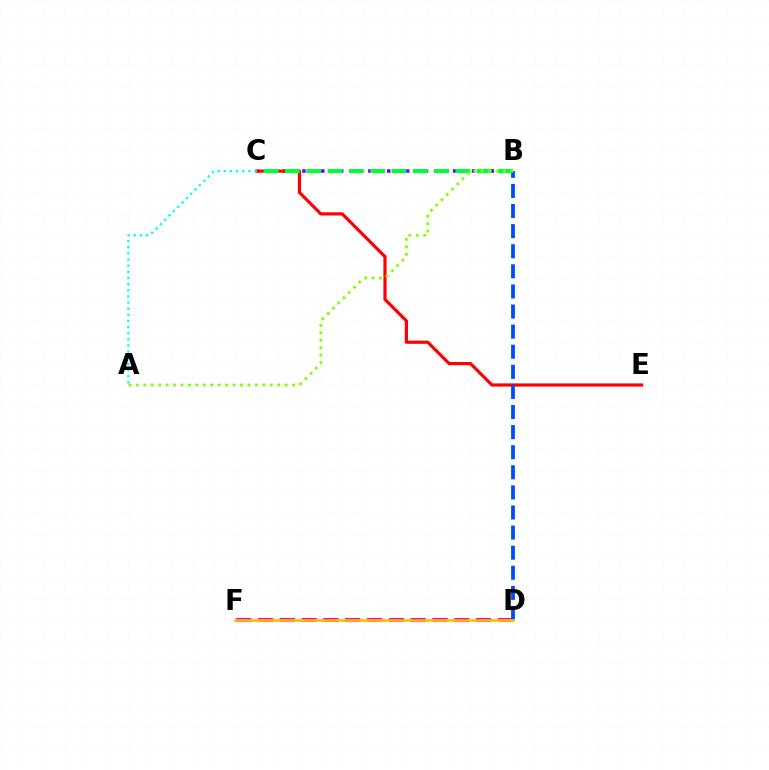{('B', 'C'): [{'color': '#7200ff', 'line_style': 'dotted', 'thickness': 2.56}, {'color': '#00ff39', 'line_style': 'dashed', 'thickness': 2.9}], ('C', 'E'): [{'color': '#ff0000', 'line_style': 'solid', 'thickness': 2.29}], ('D', 'F'): [{'color': '#ff00cf', 'line_style': 'dashed', 'thickness': 2.96}, {'color': '#ffbd00', 'line_style': 'solid', 'thickness': 1.94}], ('B', 'D'): [{'color': '#004bff', 'line_style': 'dashed', 'thickness': 2.73}], ('A', 'C'): [{'color': '#00fff6', 'line_style': 'dotted', 'thickness': 1.67}], ('A', 'B'): [{'color': '#84ff00', 'line_style': 'dotted', 'thickness': 2.02}]}